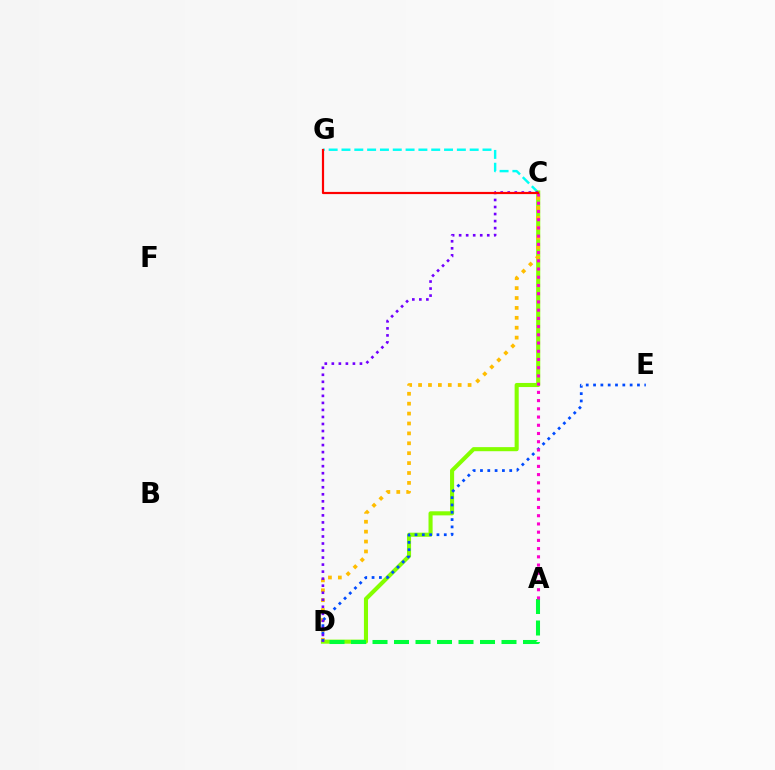{('C', 'G'): [{'color': '#00fff6', 'line_style': 'dashed', 'thickness': 1.74}, {'color': '#ff0000', 'line_style': 'solid', 'thickness': 1.58}], ('C', 'D'): [{'color': '#84ff00', 'line_style': 'solid', 'thickness': 2.94}, {'color': '#ffbd00', 'line_style': 'dotted', 'thickness': 2.69}, {'color': '#7200ff', 'line_style': 'dotted', 'thickness': 1.91}], ('A', 'D'): [{'color': '#00ff39', 'line_style': 'dashed', 'thickness': 2.92}], ('D', 'E'): [{'color': '#004bff', 'line_style': 'dotted', 'thickness': 1.99}], ('A', 'C'): [{'color': '#ff00cf', 'line_style': 'dotted', 'thickness': 2.23}]}